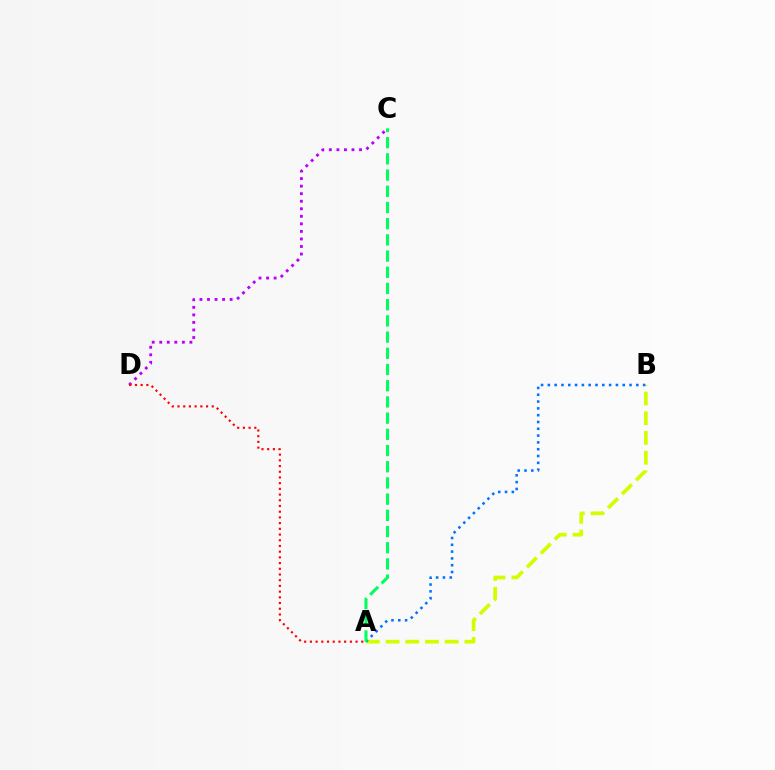{('A', 'B'): [{'color': '#d1ff00', 'line_style': 'dashed', 'thickness': 2.68}, {'color': '#0074ff', 'line_style': 'dotted', 'thickness': 1.85}], ('C', 'D'): [{'color': '#b900ff', 'line_style': 'dotted', 'thickness': 2.05}], ('A', 'C'): [{'color': '#00ff5c', 'line_style': 'dashed', 'thickness': 2.2}], ('A', 'D'): [{'color': '#ff0000', 'line_style': 'dotted', 'thickness': 1.55}]}